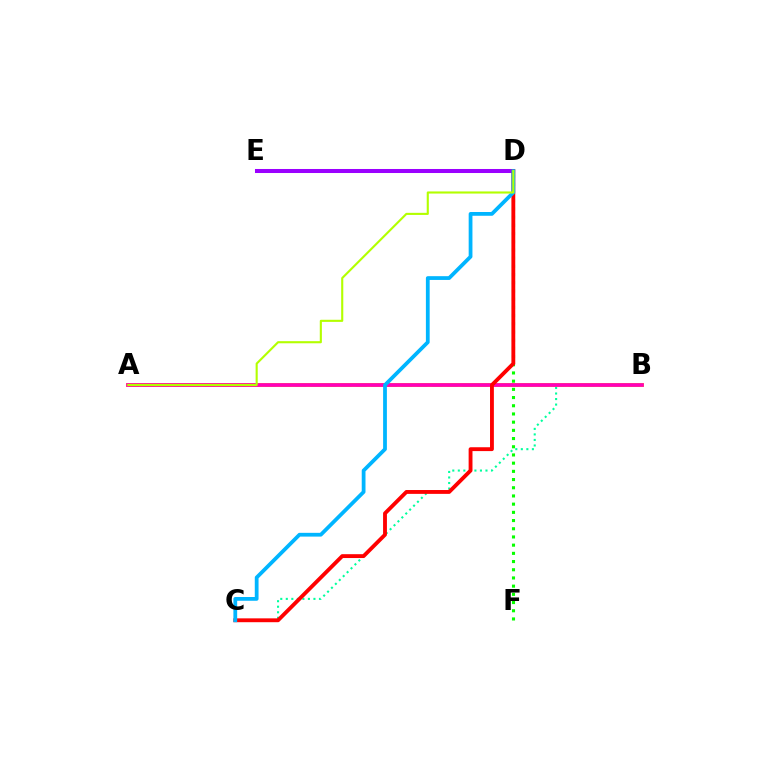{('B', 'C'): [{'color': '#00ff9d', 'line_style': 'dotted', 'thickness': 1.5}], ('A', 'B'): [{'color': '#0010ff', 'line_style': 'dashed', 'thickness': 2.06}, {'color': '#ffa500', 'line_style': 'solid', 'thickness': 2.79}, {'color': '#ff00bd', 'line_style': 'solid', 'thickness': 2.59}], ('D', 'F'): [{'color': '#08ff00', 'line_style': 'dotted', 'thickness': 2.23}], ('D', 'E'): [{'color': '#9b00ff', 'line_style': 'solid', 'thickness': 2.9}], ('C', 'D'): [{'color': '#ff0000', 'line_style': 'solid', 'thickness': 2.77}, {'color': '#00b5ff', 'line_style': 'solid', 'thickness': 2.71}], ('A', 'D'): [{'color': '#b3ff00', 'line_style': 'solid', 'thickness': 1.52}]}